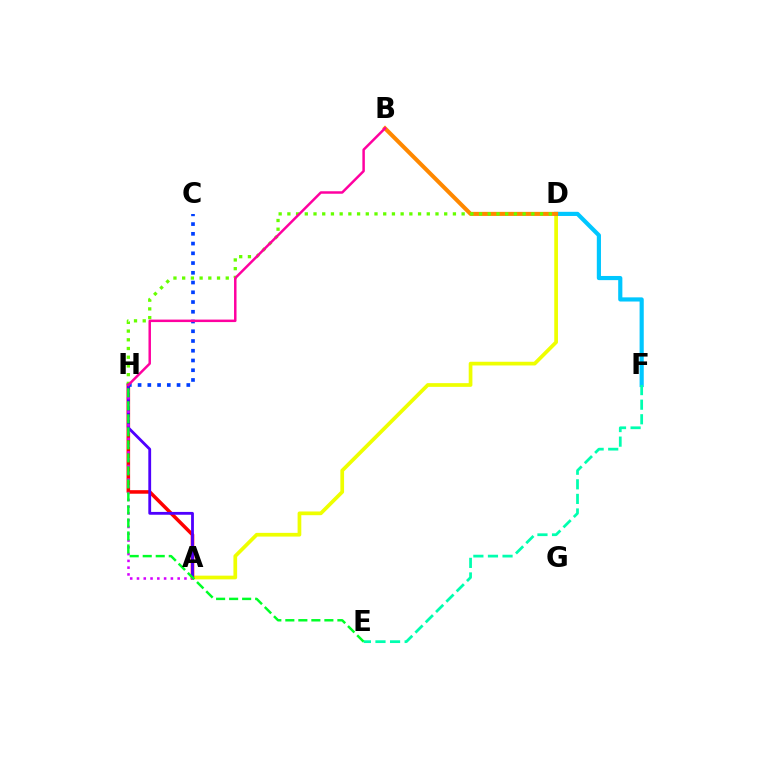{('A', 'D'): [{'color': '#eeff00', 'line_style': 'solid', 'thickness': 2.67}], ('A', 'H'): [{'color': '#ff0000', 'line_style': 'solid', 'thickness': 2.55}, {'color': '#4f00ff', 'line_style': 'solid', 'thickness': 2.03}, {'color': '#d600ff', 'line_style': 'dotted', 'thickness': 1.84}], ('D', 'F'): [{'color': '#00c7ff', 'line_style': 'solid', 'thickness': 3.0}], ('E', 'F'): [{'color': '#00ffaf', 'line_style': 'dashed', 'thickness': 1.98}], ('B', 'D'): [{'color': '#ff8800', 'line_style': 'solid', 'thickness': 2.92}], ('D', 'H'): [{'color': '#66ff00', 'line_style': 'dotted', 'thickness': 2.37}], ('C', 'H'): [{'color': '#003fff', 'line_style': 'dotted', 'thickness': 2.65}], ('B', 'H'): [{'color': '#ff00a0', 'line_style': 'solid', 'thickness': 1.79}], ('E', 'H'): [{'color': '#00ff27', 'line_style': 'dashed', 'thickness': 1.77}]}